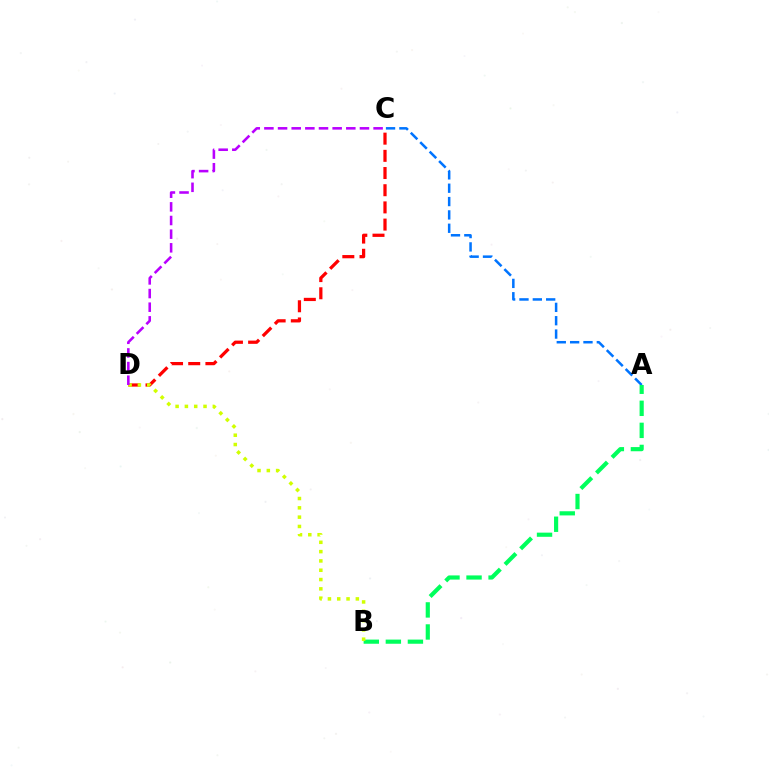{('A', 'C'): [{'color': '#0074ff', 'line_style': 'dashed', 'thickness': 1.81}], ('A', 'B'): [{'color': '#00ff5c', 'line_style': 'dashed', 'thickness': 3.0}], ('C', 'D'): [{'color': '#ff0000', 'line_style': 'dashed', 'thickness': 2.34}, {'color': '#b900ff', 'line_style': 'dashed', 'thickness': 1.85}], ('B', 'D'): [{'color': '#d1ff00', 'line_style': 'dotted', 'thickness': 2.53}]}